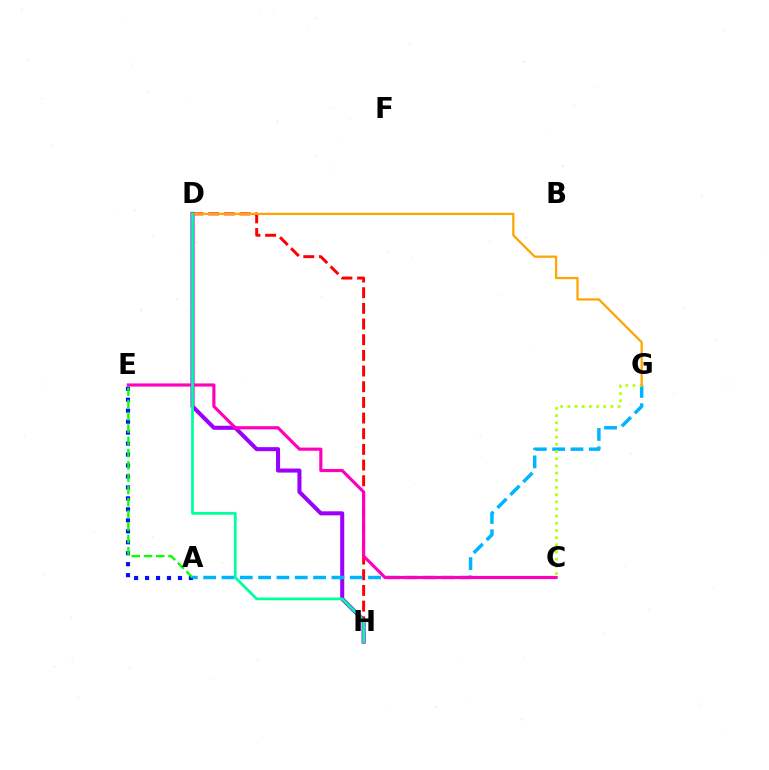{('A', 'E'): [{'color': '#0010ff', 'line_style': 'dotted', 'thickness': 2.98}, {'color': '#08ff00', 'line_style': 'dashed', 'thickness': 1.67}], ('D', 'H'): [{'color': '#ff0000', 'line_style': 'dashed', 'thickness': 2.13}, {'color': '#9b00ff', 'line_style': 'solid', 'thickness': 2.91}, {'color': '#00ff9d', 'line_style': 'solid', 'thickness': 1.98}], ('A', 'G'): [{'color': '#00b5ff', 'line_style': 'dashed', 'thickness': 2.49}], ('C', 'G'): [{'color': '#b3ff00', 'line_style': 'dotted', 'thickness': 1.95}], ('D', 'G'): [{'color': '#ffa500', 'line_style': 'solid', 'thickness': 1.63}], ('C', 'E'): [{'color': '#ff00bd', 'line_style': 'solid', 'thickness': 2.27}]}